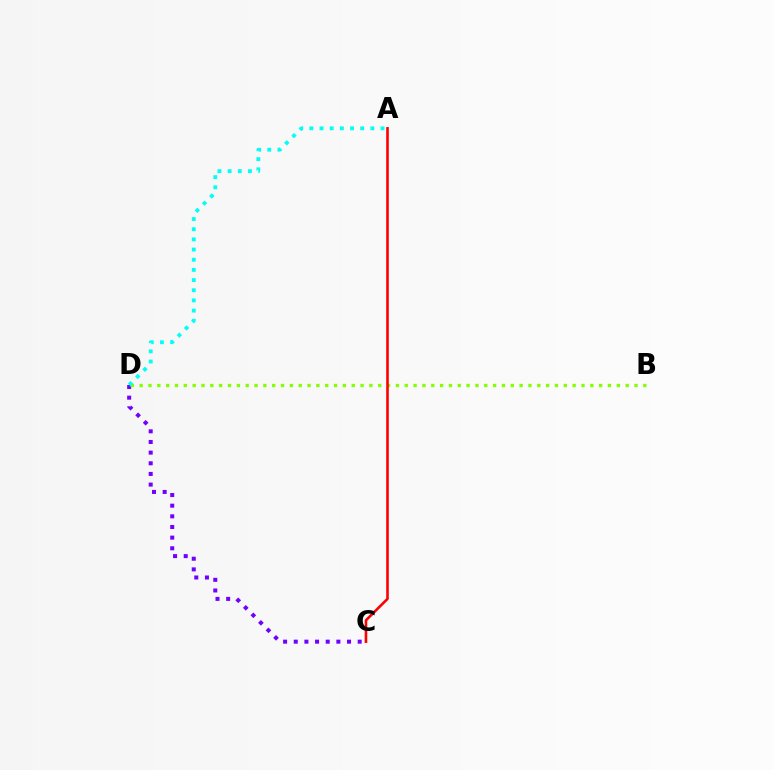{('C', 'D'): [{'color': '#7200ff', 'line_style': 'dotted', 'thickness': 2.89}], ('B', 'D'): [{'color': '#84ff00', 'line_style': 'dotted', 'thickness': 2.4}], ('A', 'D'): [{'color': '#00fff6', 'line_style': 'dotted', 'thickness': 2.76}], ('A', 'C'): [{'color': '#ff0000', 'line_style': 'solid', 'thickness': 1.87}]}